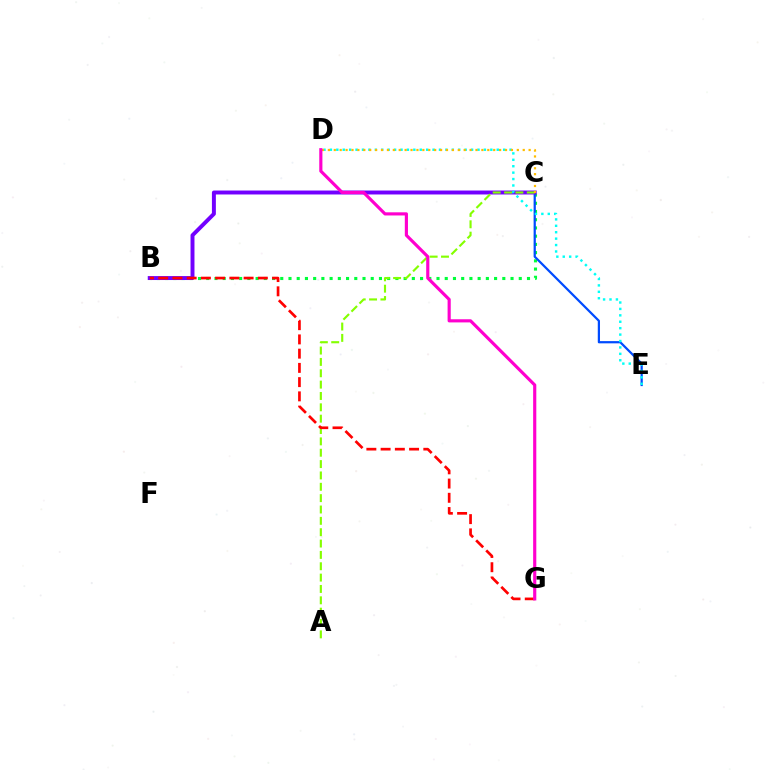{('B', 'C'): [{'color': '#00ff39', 'line_style': 'dotted', 'thickness': 2.23}, {'color': '#7200ff', 'line_style': 'solid', 'thickness': 2.84}], ('C', 'E'): [{'color': '#004bff', 'line_style': 'solid', 'thickness': 1.6}], ('A', 'C'): [{'color': '#84ff00', 'line_style': 'dashed', 'thickness': 1.54}], ('B', 'G'): [{'color': '#ff0000', 'line_style': 'dashed', 'thickness': 1.93}], ('D', 'E'): [{'color': '#00fff6', 'line_style': 'dotted', 'thickness': 1.74}], ('C', 'D'): [{'color': '#ffbd00', 'line_style': 'dotted', 'thickness': 1.6}], ('D', 'G'): [{'color': '#ff00cf', 'line_style': 'solid', 'thickness': 2.27}]}